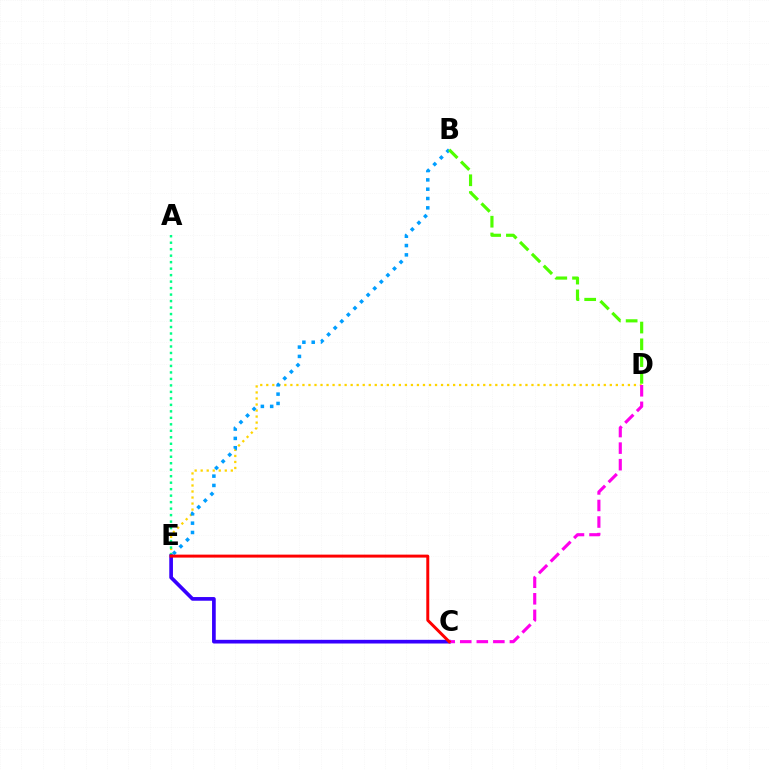{('D', 'E'): [{'color': '#ffd500', 'line_style': 'dotted', 'thickness': 1.64}], ('B', 'E'): [{'color': '#009eff', 'line_style': 'dotted', 'thickness': 2.53}], ('A', 'E'): [{'color': '#00ff86', 'line_style': 'dotted', 'thickness': 1.76}], ('B', 'D'): [{'color': '#4fff00', 'line_style': 'dashed', 'thickness': 2.28}], ('C', 'E'): [{'color': '#3700ff', 'line_style': 'solid', 'thickness': 2.65}, {'color': '#ff0000', 'line_style': 'solid', 'thickness': 2.13}], ('C', 'D'): [{'color': '#ff00ed', 'line_style': 'dashed', 'thickness': 2.25}]}